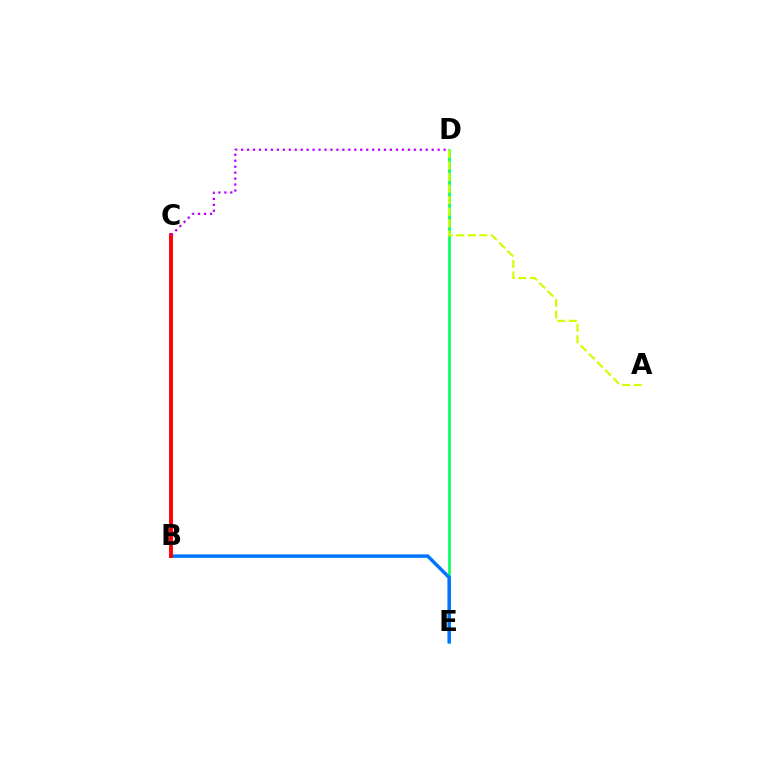{('D', 'E'): [{'color': '#00ff5c', 'line_style': 'solid', 'thickness': 1.88}], ('B', 'E'): [{'color': '#0074ff', 'line_style': 'solid', 'thickness': 2.51}], ('A', 'D'): [{'color': '#d1ff00', 'line_style': 'dashed', 'thickness': 1.57}], ('B', 'C'): [{'color': '#ff0000', 'line_style': 'solid', 'thickness': 2.8}], ('C', 'D'): [{'color': '#b900ff', 'line_style': 'dotted', 'thickness': 1.62}]}